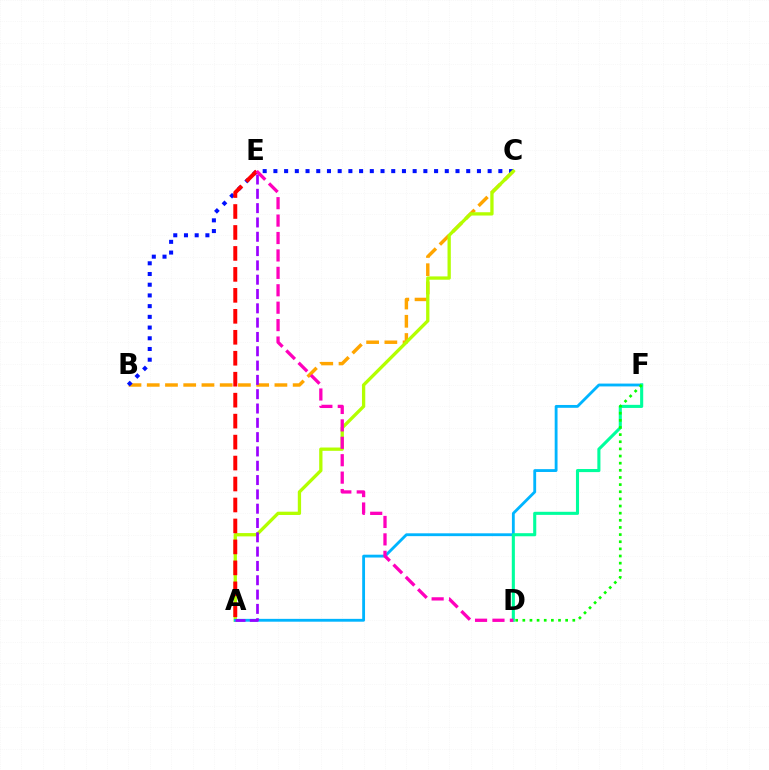{('B', 'C'): [{'color': '#ffa500', 'line_style': 'dashed', 'thickness': 2.48}, {'color': '#0010ff', 'line_style': 'dotted', 'thickness': 2.91}], ('A', 'C'): [{'color': '#b3ff00', 'line_style': 'solid', 'thickness': 2.38}], ('A', 'F'): [{'color': '#00b5ff', 'line_style': 'solid', 'thickness': 2.04}], ('A', 'E'): [{'color': '#9b00ff', 'line_style': 'dashed', 'thickness': 1.94}, {'color': '#ff0000', 'line_style': 'dashed', 'thickness': 2.85}], ('D', 'F'): [{'color': '#00ff9d', 'line_style': 'solid', 'thickness': 2.23}, {'color': '#08ff00', 'line_style': 'dotted', 'thickness': 1.94}], ('D', 'E'): [{'color': '#ff00bd', 'line_style': 'dashed', 'thickness': 2.37}]}